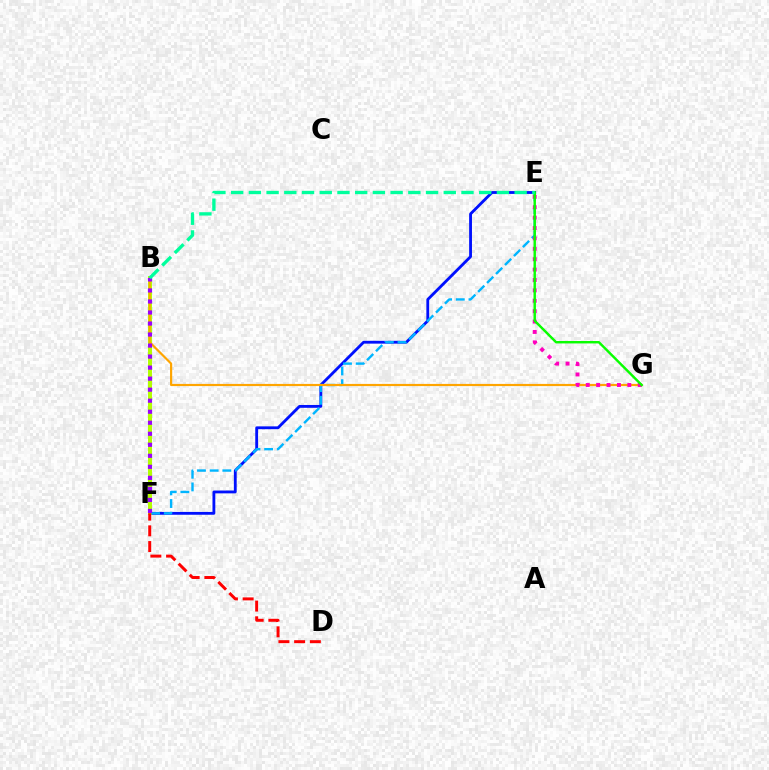{('E', 'F'): [{'color': '#0010ff', 'line_style': 'solid', 'thickness': 2.04}, {'color': '#00b5ff', 'line_style': 'dashed', 'thickness': 1.72}], ('B', 'F'): [{'color': '#b3ff00', 'line_style': 'solid', 'thickness': 2.86}, {'color': '#9b00ff', 'line_style': 'dotted', 'thickness': 2.99}], ('B', 'G'): [{'color': '#ffa500', 'line_style': 'solid', 'thickness': 1.56}], ('E', 'G'): [{'color': '#ff00bd', 'line_style': 'dotted', 'thickness': 2.82}, {'color': '#08ff00', 'line_style': 'solid', 'thickness': 1.75}], ('D', 'F'): [{'color': '#ff0000', 'line_style': 'dashed', 'thickness': 2.13}], ('B', 'E'): [{'color': '#00ff9d', 'line_style': 'dashed', 'thickness': 2.41}]}